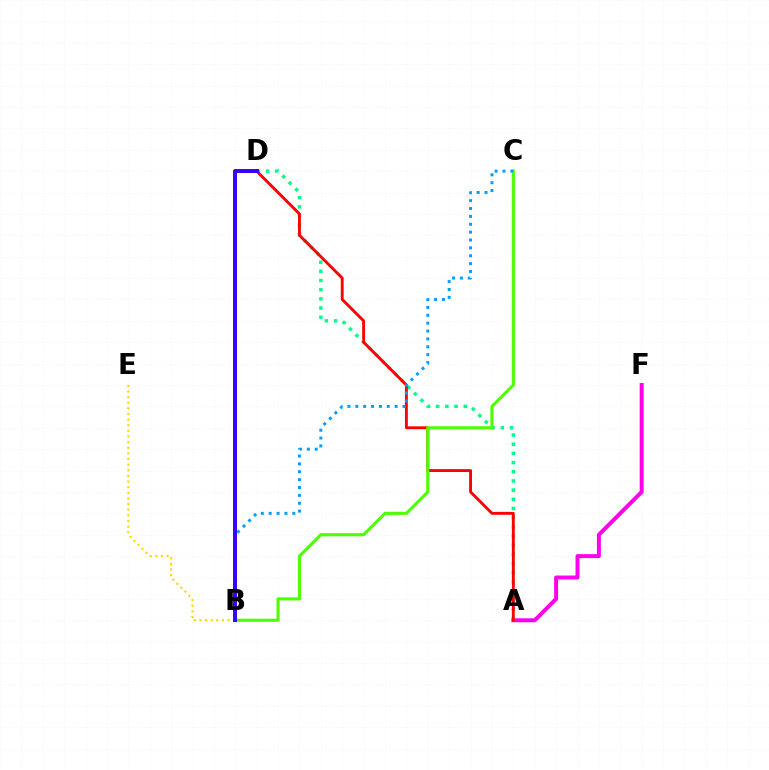{('B', 'E'): [{'color': '#ffd500', 'line_style': 'dotted', 'thickness': 1.53}], ('A', 'F'): [{'color': '#ff00ed', 'line_style': 'solid', 'thickness': 2.86}], ('A', 'D'): [{'color': '#00ff86', 'line_style': 'dotted', 'thickness': 2.49}, {'color': '#ff0000', 'line_style': 'solid', 'thickness': 2.07}], ('B', 'C'): [{'color': '#4fff00', 'line_style': 'solid', 'thickness': 2.23}, {'color': '#009eff', 'line_style': 'dotted', 'thickness': 2.14}], ('B', 'D'): [{'color': '#3700ff', 'line_style': 'solid', 'thickness': 2.85}]}